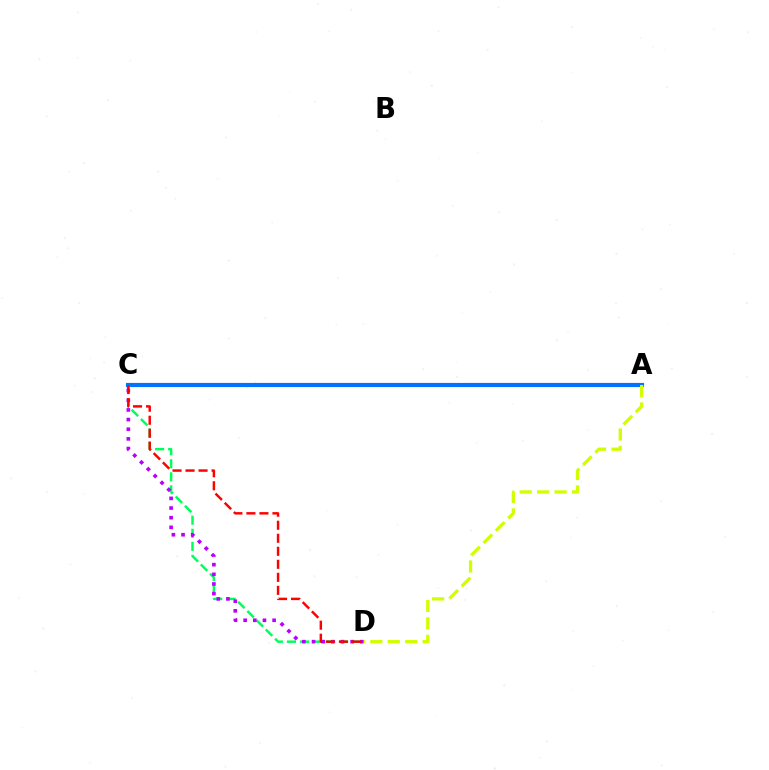{('A', 'C'): [{'color': '#0074ff', 'line_style': 'solid', 'thickness': 2.99}], ('C', 'D'): [{'color': '#00ff5c', 'line_style': 'dashed', 'thickness': 1.77}, {'color': '#b900ff', 'line_style': 'dotted', 'thickness': 2.62}, {'color': '#ff0000', 'line_style': 'dashed', 'thickness': 1.77}], ('A', 'D'): [{'color': '#d1ff00', 'line_style': 'dashed', 'thickness': 2.37}]}